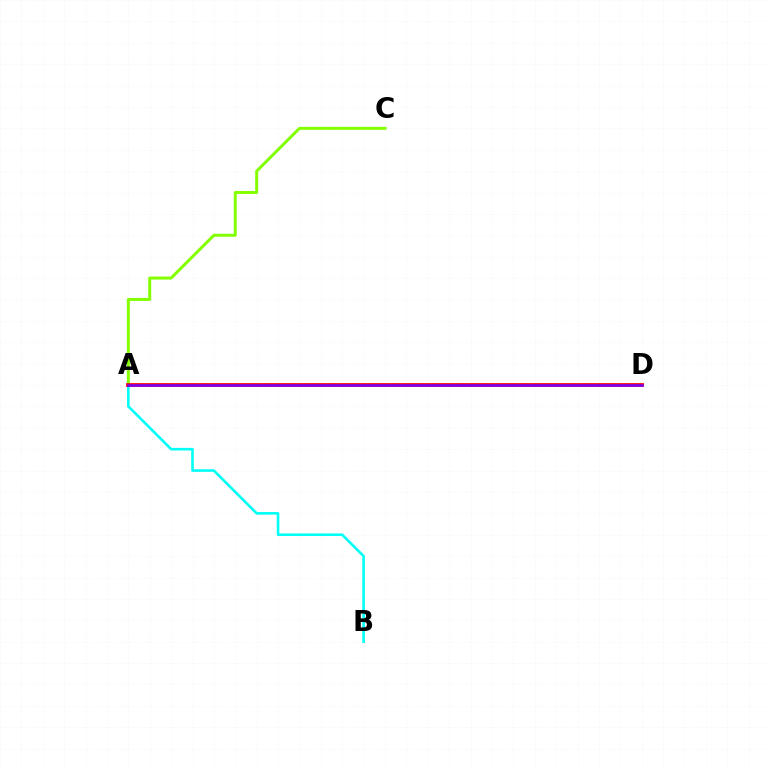{('A', 'C'): [{'color': '#84ff00', 'line_style': 'solid', 'thickness': 2.15}], ('A', 'B'): [{'color': '#00fff6', 'line_style': 'solid', 'thickness': 1.87}], ('A', 'D'): [{'color': '#ff0000', 'line_style': 'solid', 'thickness': 2.71}, {'color': '#7200ff', 'line_style': 'solid', 'thickness': 1.81}]}